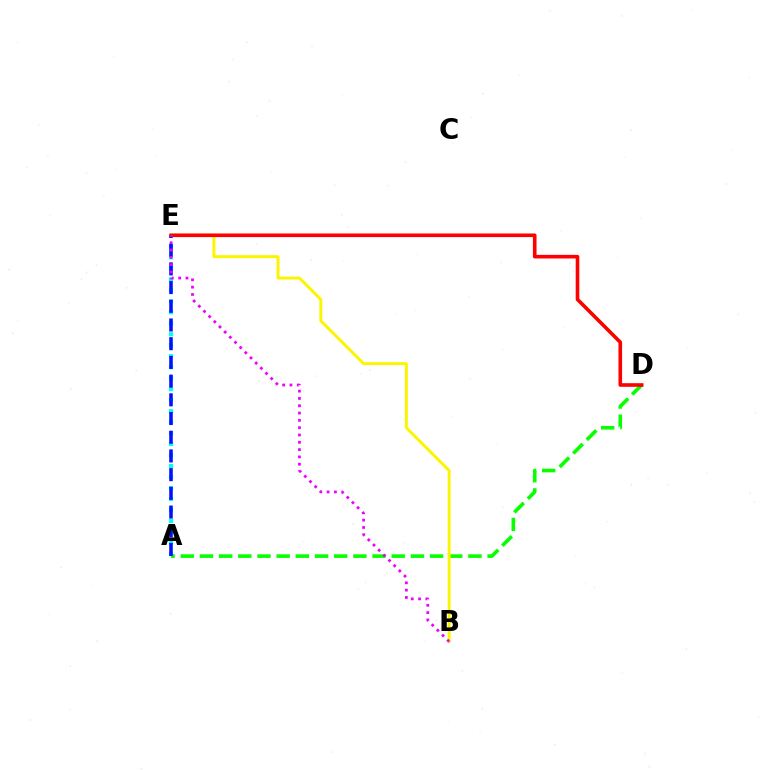{('A', 'D'): [{'color': '#08ff00', 'line_style': 'dashed', 'thickness': 2.61}], ('A', 'E'): [{'color': '#00fff6', 'line_style': 'dotted', 'thickness': 2.98}, {'color': '#0010ff', 'line_style': 'dashed', 'thickness': 2.54}], ('B', 'E'): [{'color': '#fcf500', 'line_style': 'solid', 'thickness': 2.12}, {'color': '#ee00ff', 'line_style': 'dotted', 'thickness': 1.99}], ('D', 'E'): [{'color': '#ff0000', 'line_style': 'solid', 'thickness': 2.61}]}